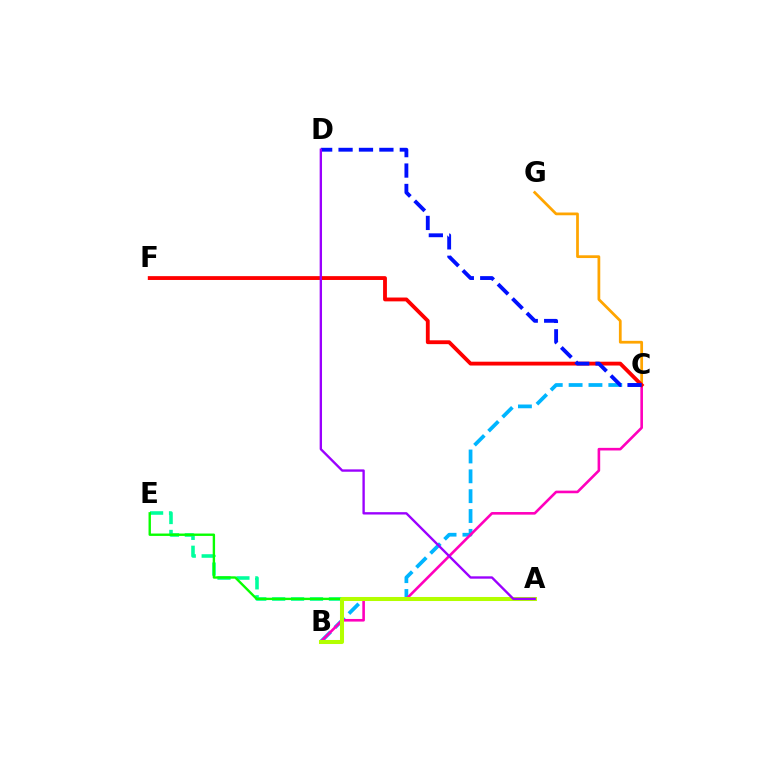{('B', 'C'): [{'color': '#00b5ff', 'line_style': 'dashed', 'thickness': 2.7}, {'color': '#ff00bd', 'line_style': 'solid', 'thickness': 1.88}], ('A', 'E'): [{'color': '#00ff9d', 'line_style': 'dashed', 'thickness': 2.57}, {'color': '#08ff00', 'line_style': 'solid', 'thickness': 1.72}], ('C', 'G'): [{'color': '#ffa500', 'line_style': 'solid', 'thickness': 1.98}], ('C', 'F'): [{'color': '#ff0000', 'line_style': 'solid', 'thickness': 2.76}], ('C', 'D'): [{'color': '#0010ff', 'line_style': 'dashed', 'thickness': 2.77}], ('A', 'B'): [{'color': '#b3ff00', 'line_style': 'solid', 'thickness': 2.91}], ('A', 'D'): [{'color': '#9b00ff', 'line_style': 'solid', 'thickness': 1.7}]}